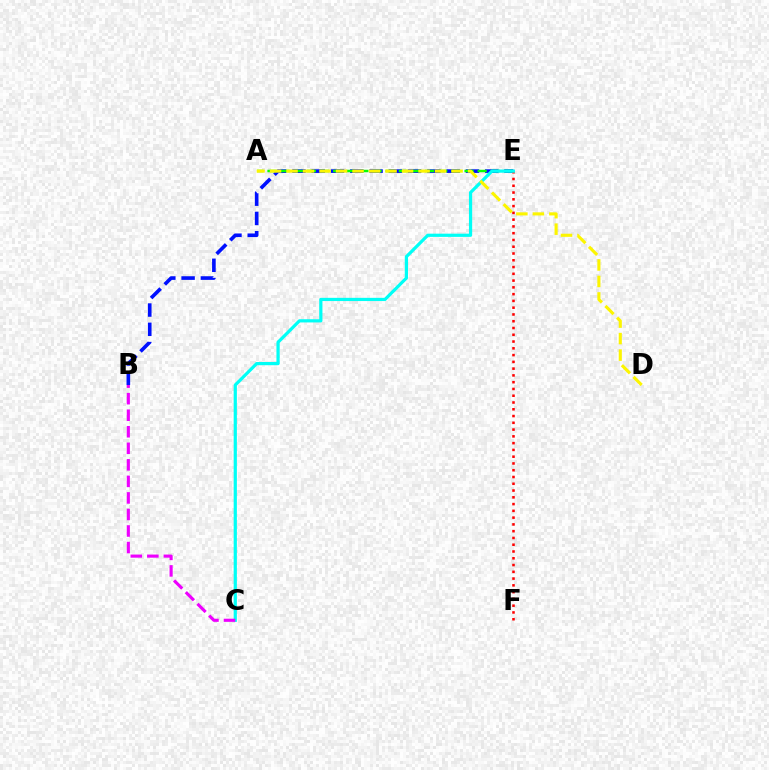{('B', 'E'): [{'color': '#0010ff', 'line_style': 'dashed', 'thickness': 2.62}], ('A', 'E'): [{'color': '#08ff00', 'line_style': 'dashed', 'thickness': 1.78}], ('E', 'F'): [{'color': '#ff0000', 'line_style': 'dotted', 'thickness': 1.84}], ('C', 'E'): [{'color': '#00fff6', 'line_style': 'solid', 'thickness': 2.31}], ('B', 'C'): [{'color': '#ee00ff', 'line_style': 'dashed', 'thickness': 2.25}], ('A', 'D'): [{'color': '#fcf500', 'line_style': 'dashed', 'thickness': 2.24}]}